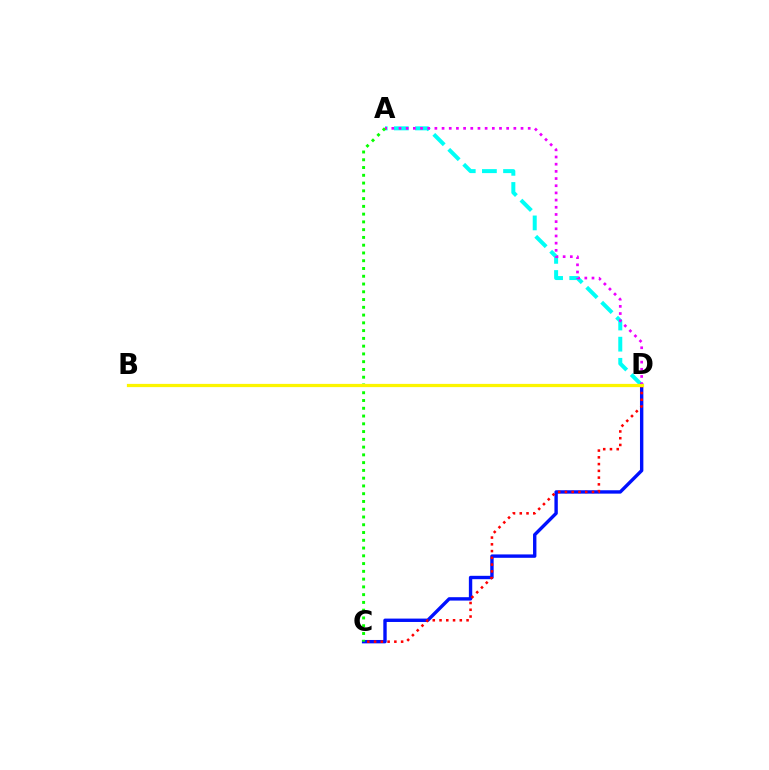{('A', 'D'): [{'color': '#00fff6', 'line_style': 'dashed', 'thickness': 2.87}, {'color': '#ee00ff', 'line_style': 'dotted', 'thickness': 1.95}], ('C', 'D'): [{'color': '#0010ff', 'line_style': 'solid', 'thickness': 2.44}, {'color': '#ff0000', 'line_style': 'dotted', 'thickness': 1.84}], ('A', 'C'): [{'color': '#08ff00', 'line_style': 'dotted', 'thickness': 2.11}], ('B', 'D'): [{'color': '#fcf500', 'line_style': 'solid', 'thickness': 2.32}]}